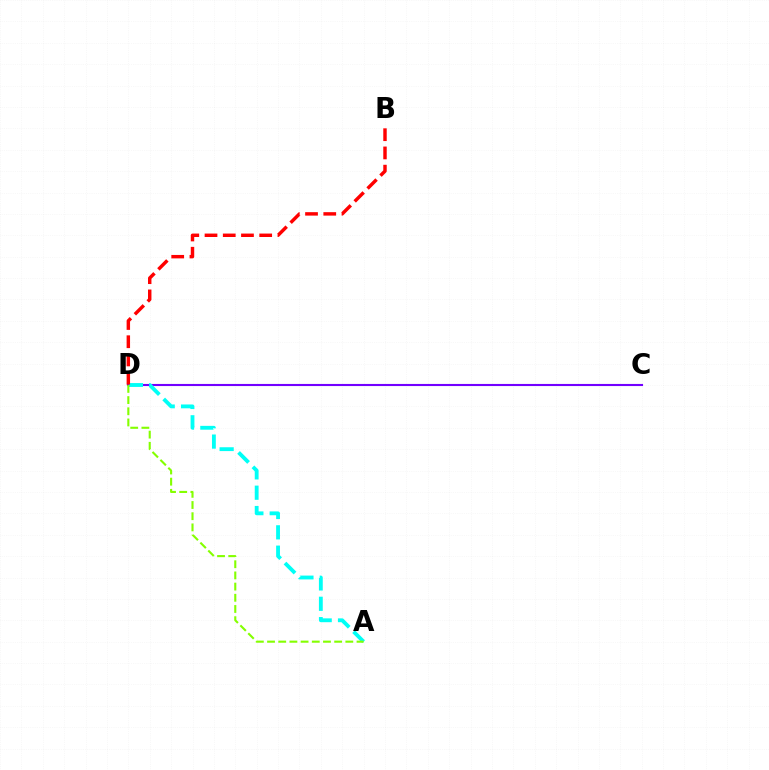{('C', 'D'): [{'color': '#7200ff', 'line_style': 'solid', 'thickness': 1.52}], ('A', 'D'): [{'color': '#00fff6', 'line_style': 'dashed', 'thickness': 2.76}, {'color': '#84ff00', 'line_style': 'dashed', 'thickness': 1.52}], ('B', 'D'): [{'color': '#ff0000', 'line_style': 'dashed', 'thickness': 2.48}]}